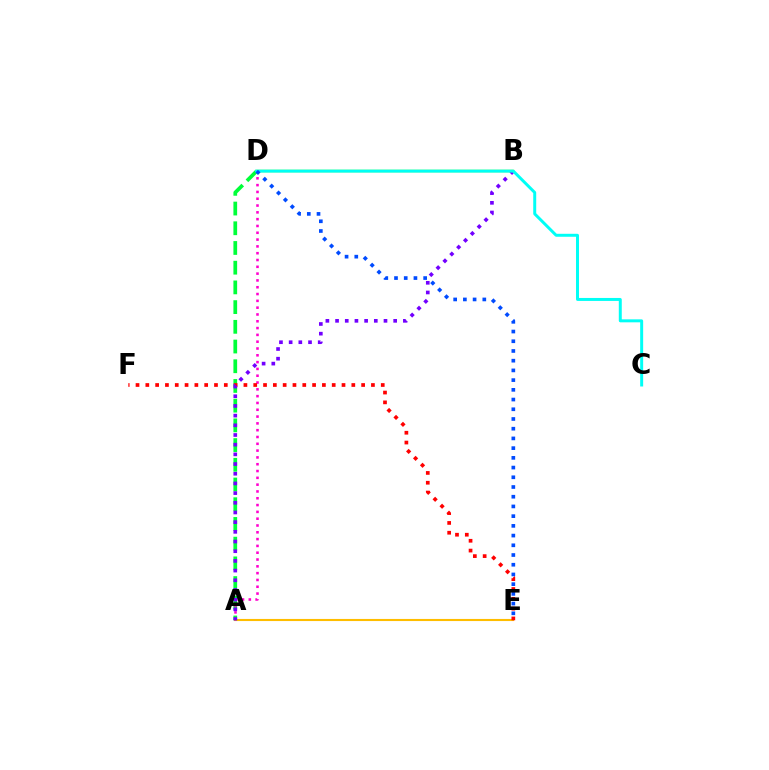{('A', 'E'): [{'color': '#ffbd00', 'line_style': 'solid', 'thickness': 1.52}], ('A', 'D'): [{'color': '#00ff39', 'line_style': 'dashed', 'thickness': 2.68}, {'color': '#ff00cf', 'line_style': 'dotted', 'thickness': 1.85}], ('E', 'F'): [{'color': '#ff0000', 'line_style': 'dotted', 'thickness': 2.67}], ('B', 'D'): [{'color': '#84ff00', 'line_style': 'solid', 'thickness': 1.76}], ('A', 'B'): [{'color': '#7200ff', 'line_style': 'dotted', 'thickness': 2.63}], ('C', 'D'): [{'color': '#00fff6', 'line_style': 'solid', 'thickness': 2.14}], ('D', 'E'): [{'color': '#004bff', 'line_style': 'dotted', 'thickness': 2.64}]}